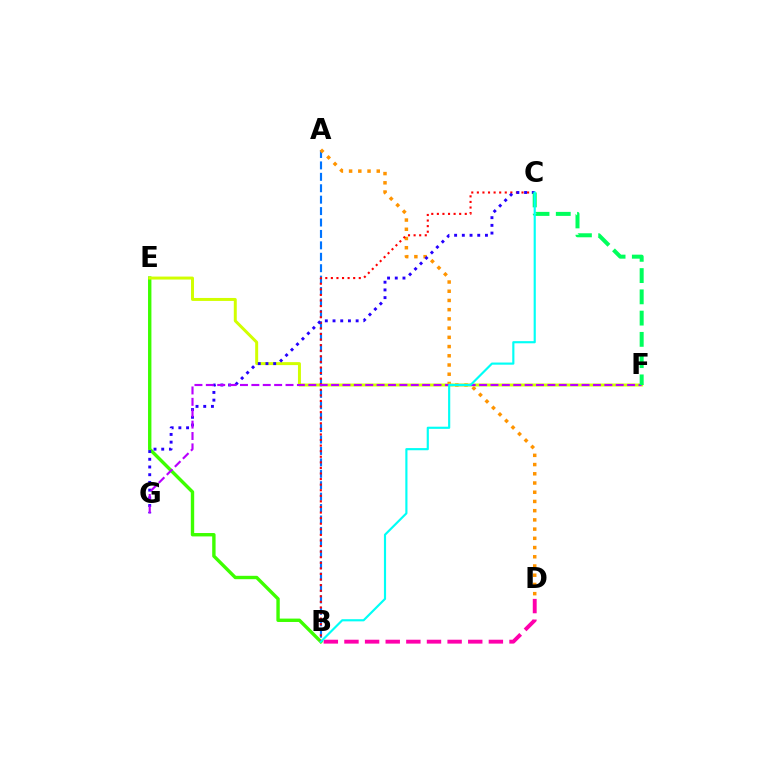{('A', 'B'): [{'color': '#0074ff', 'line_style': 'dashed', 'thickness': 1.55}], ('B', 'D'): [{'color': '#ff00ac', 'line_style': 'dashed', 'thickness': 2.8}], ('A', 'D'): [{'color': '#ff9400', 'line_style': 'dotted', 'thickness': 2.51}], ('B', 'E'): [{'color': '#3dff00', 'line_style': 'solid', 'thickness': 2.44}], ('E', 'F'): [{'color': '#d1ff00', 'line_style': 'solid', 'thickness': 2.14}], ('B', 'C'): [{'color': '#ff0000', 'line_style': 'dotted', 'thickness': 1.52}, {'color': '#00fff6', 'line_style': 'solid', 'thickness': 1.55}], ('C', 'G'): [{'color': '#2500ff', 'line_style': 'dotted', 'thickness': 2.09}], ('F', 'G'): [{'color': '#b900ff', 'line_style': 'dashed', 'thickness': 1.55}], ('C', 'F'): [{'color': '#00ff5c', 'line_style': 'dashed', 'thickness': 2.89}]}